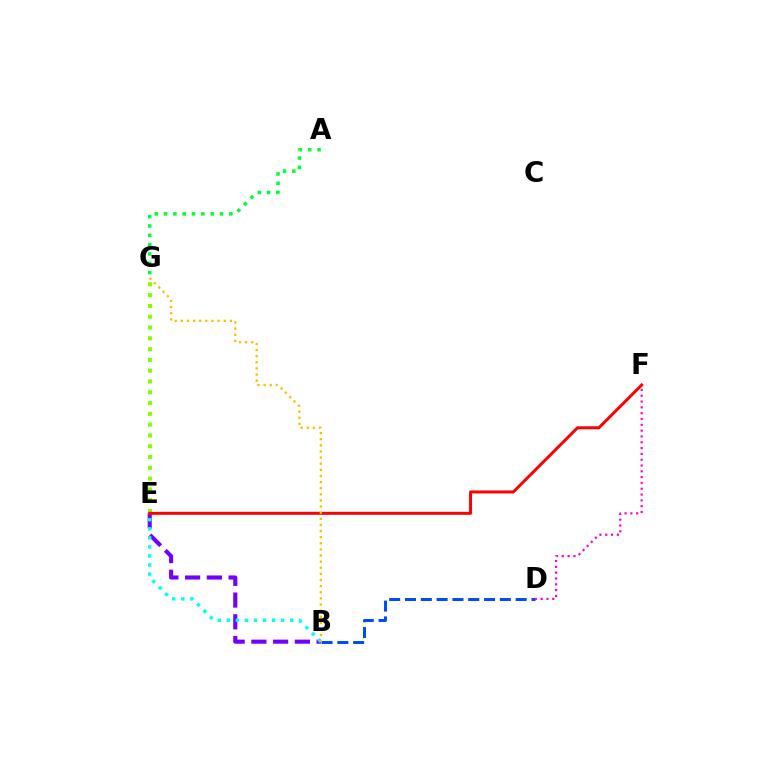{('A', 'G'): [{'color': '#00ff39', 'line_style': 'dotted', 'thickness': 2.53}], ('B', 'E'): [{'color': '#7200ff', 'line_style': 'dashed', 'thickness': 2.95}, {'color': '#00fff6', 'line_style': 'dotted', 'thickness': 2.46}], ('B', 'D'): [{'color': '#004bff', 'line_style': 'dashed', 'thickness': 2.15}], ('D', 'F'): [{'color': '#ff00cf', 'line_style': 'dotted', 'thickness': 1.58}], ('E', 'G'): [{'color': '#84ff00', 'line_style': 'dotted', 'thickness': 2.93}], ('E', 'F'): [{'color': '#ff0000', 'line_style': 'solid', 'thickness': 2.15}], ('B', 'G'): [{'color': '#ffbd00', 'line_style': 'dotted', 'thickness': 1.66}]}